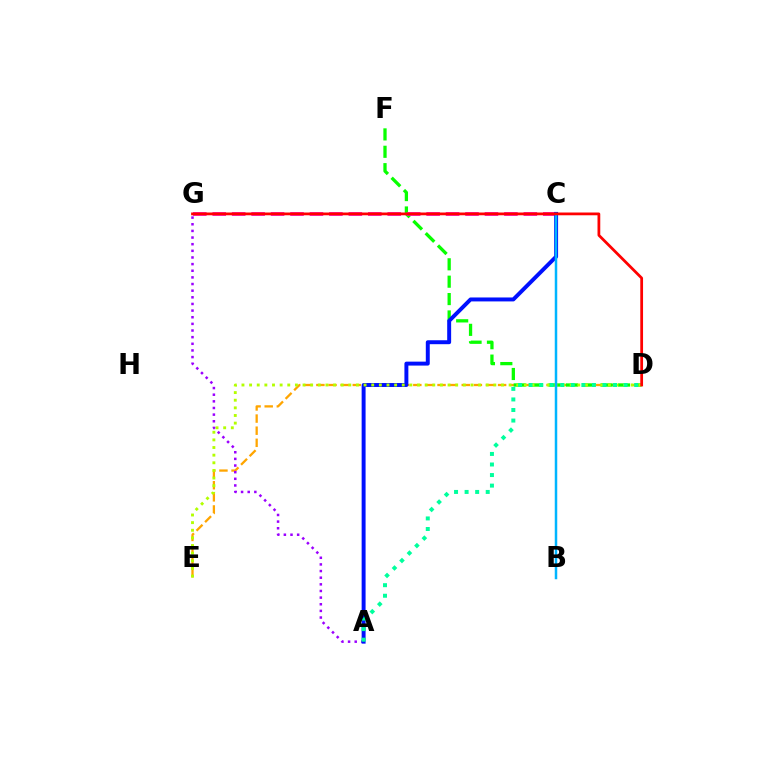{('D', 'E'): [{'color': '#ffa500', 'line_style': 'dashed', 'thickness': 1.65}, {'color': '#b3ff00', 'line_style': 'dotted', 'thickness': 2.07}], ('A', 'G'): [{'color': '#9b00ff', 'line_style': 'dotted', 'thickness': 1.8}], ('D', 'F'): [{'color': '#08ff00', 'line_style': 'dashed', 'thickness': 2.36}], ('C', 'G'): [{'color': '#ff00bd', 'line_style': 'dashed', 'thickness': 2.64}], ('A', 'C'): [{'color': '#0010ff', 'line_style': 'solid', 'thickness': 2.84}], ('B', 'C'): [{'color': '#00b5ff', 'line_style': 'solid', 'thickness': 1.8}], ('D', 'G'): [{'color': '#ff0000', 'line_style': 'solid', 'thickness': 1.99}], ('A', 'D'): [{'color': '#00ff9d', 'line_style': 'dotted', 'thickness': 2.87}]}